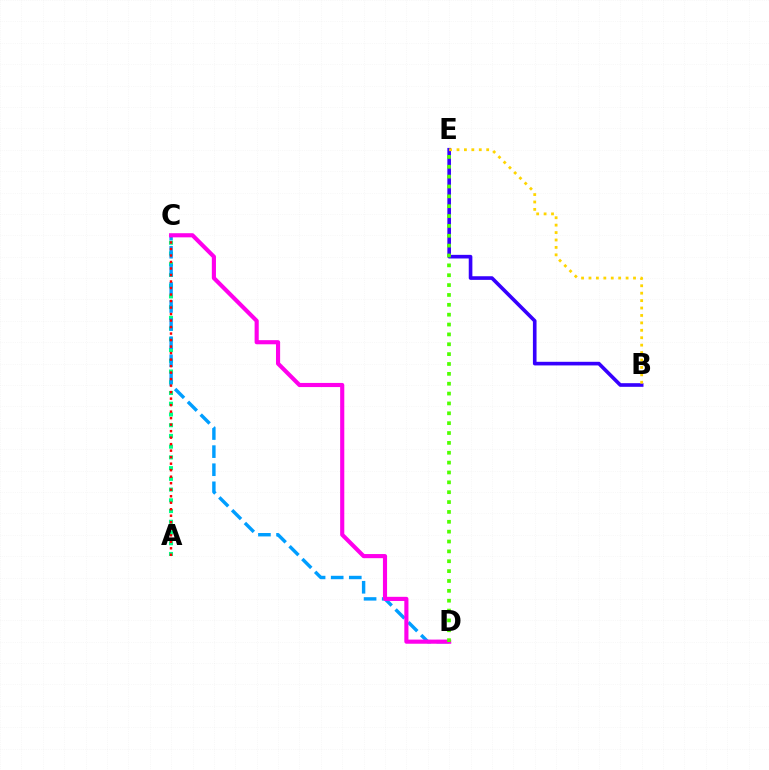{('B', 'E'): [{'color': '#3700ff', 'line_style': 'solid', 'thickness': 2.61}, {'color': '#ffd500', 'line_style': 'dotted', 'thickness': 2.02}], ('A', 'C'): [{'color': '#00ff86', 'line_style': 'dotted', 'thickness': 2.92}, {'color': '#ff0000', 'line_style': 'dotted', 'thickness': 1.77}], ('C', 'D'): [{'color': '#009eff', 'line_style': 'dashed', 'thickness': 2.46}, {'color': '#ff00ed', 'line_style': 'solid', 'thickness': 2.98}], ('D', 'E'): [{'color': '#4fff00', 'line_style': 'dotted', 'thickness': 2.68}]}